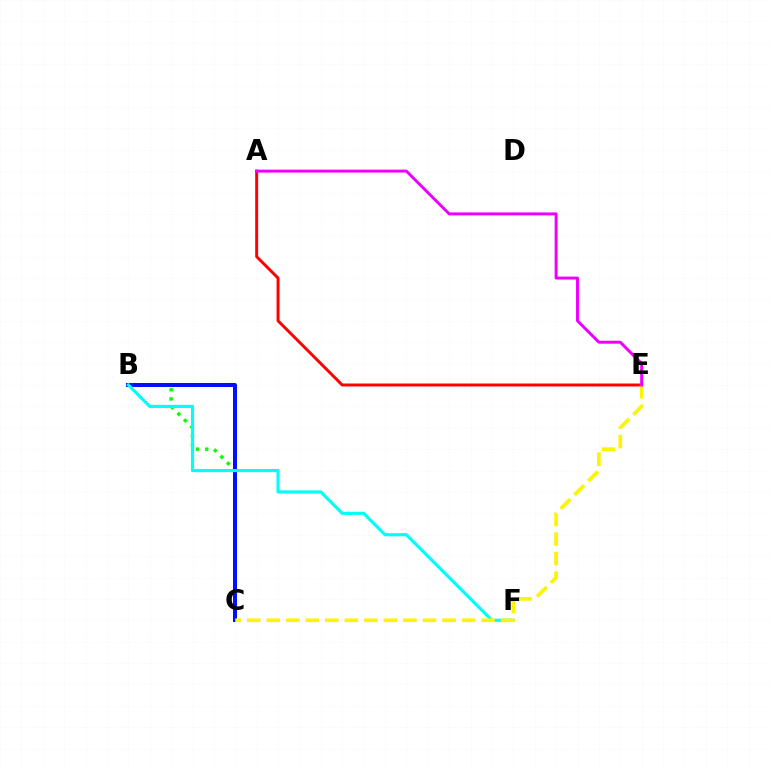{('B', 'C'): [{'color': '#08ff00', 'line_style': 'dotted', 'thickness': 2.49}, {'color': '#0010ff', 'line_style': 'solid', 'thickness': 2.89}], ('A', 'E'): [{'color': '#ff0000', 'line_style': 'solid', 'thickness': 2.13}, {'color': '#ee00ff', 'line_style': 'solid', 'thickness': 2.13}], ('B', 'F'): [{'color': '#00fff6', 'line_style': 'solid', 'thickness': 2.27}], ('C', 'E'): [{'color': '#fcf500', 'line_style': 'dashed', 'thickness': 2.65}]}